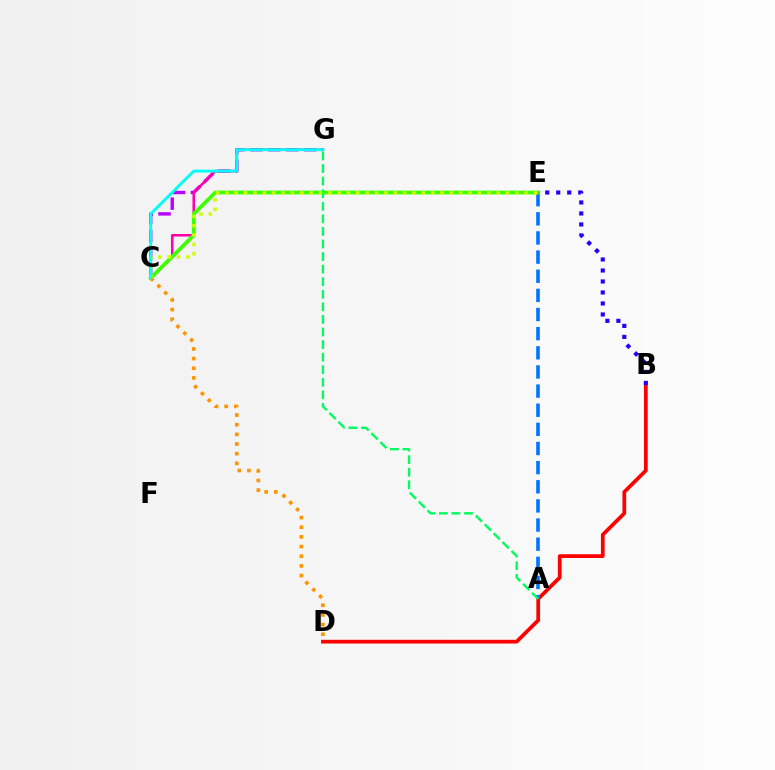{('B', 'D'): [{'color': '#ff0000', 'line_style': 'solid', 'thickness': 2.68}], ('C', 'G'): [{'color': '#b900ff', 'line_style': 'dashed', 'thickness': 2.44}, {'color': '#ff00ac', 'line_style': 'solid', 'thickness': 1.83}, {'color': '#00fff6', 'line_style': 'solid', 'thickness': 2.08}], ('A', 'E'): [{'color': '#0074ff', 'line_style': 'dashed', 'thickness': 2.6}], ('C', 'E'): [{'color': '#3dff00', 'line_style': 'solid', 'thickness': 2.72}, {'color': '#d1ff00', 'line_style': 'dotted', 'thickness': 2.54}], ('A', 'G'): [{'color': '#00ff5c', 'line_style': 'dashed', 'thickness': 1.71}], ('B', 'E'): [{'color': '#2500ff', 'line_style': 'dotted', 'thickness': 2.99}], ('C', 'D'): [{'color': '#ff9400', 'line_style': 'dotted', 'thickness': 2.62}]}